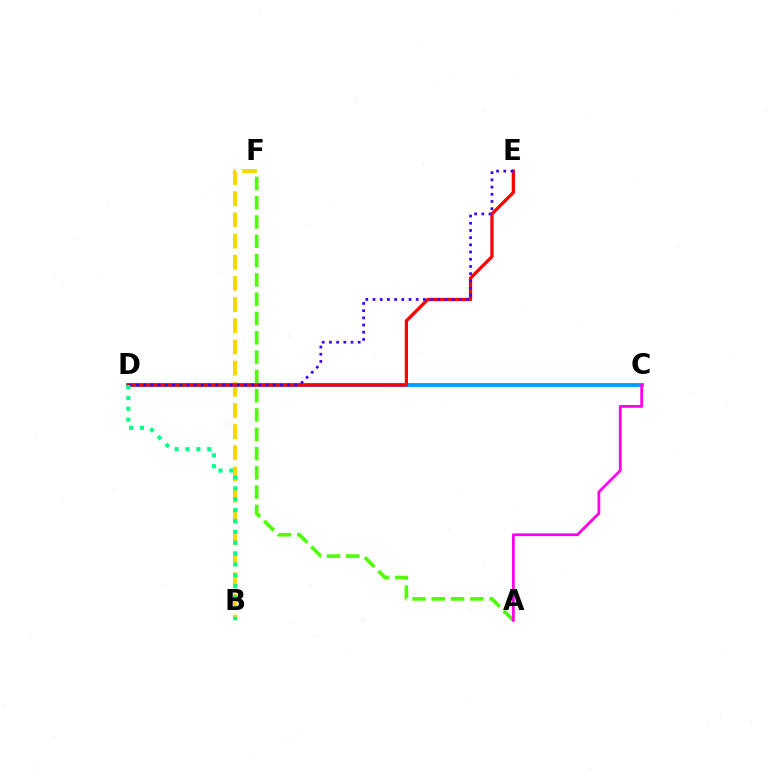{('B', 'F'): [{'color': '#ffd500', 'line_style': 'dashed', 'thickness': 2.88}], ('C', 'D'): [{'color': '#009eff', 'line_style': 'solid', 'thickness': 2.76}], ('D', 'E'): [{'color': '#ff0000', 'line_style': 'solid', 'thickness': 2.34}, {'color': '#3700ff', 'line_style': 'dotted', 'thickness': 1.96}], ('B', 'D'): [{'color': '#00ff86', 'line_style': 'dotted', 'thickness': 2.95}], ('A', 'F'): [{'color': '#4fff00', 'line_style': 'dashed', 'thickness': 2.62}], ('A', 'C'): [{'color': '#ff00ed', 'line_style': 'solid', 'thickness': 2.0}]}